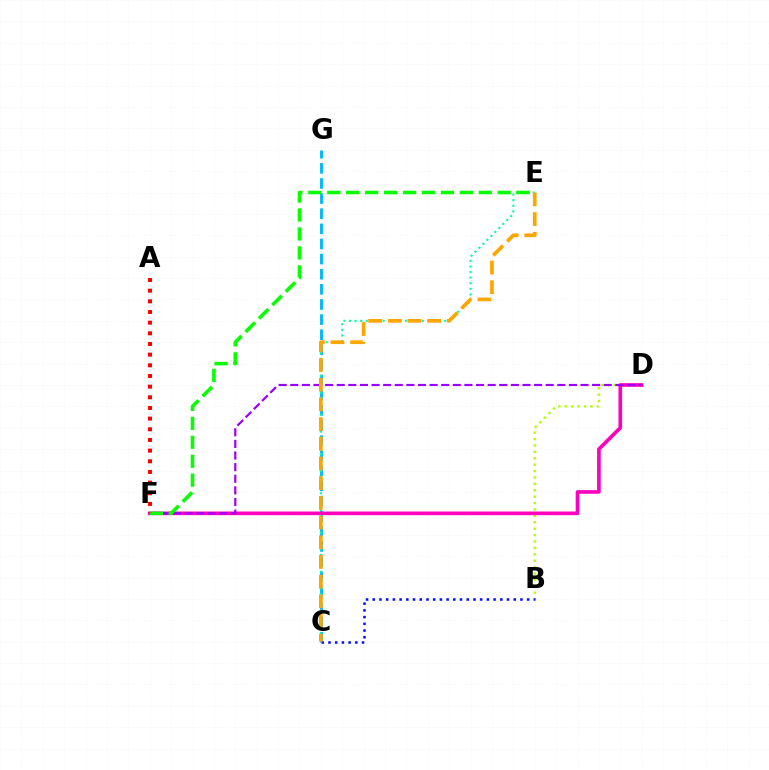{('B', 'D'): [{'color': '#b3ff00', 'line_style': 'dotted', 'thickness': 1.74}], ('C', 'G'): [{'color': '#00b5ff', 'line_style': 'dashed', 'thickness': 2.05}], ('B', 'C'): [{'color': '#0010ff', 'line_style': 'dotted', 'thickness': 1.82}], ('C', 'E'): [{'color': '#00ff9d', 'line_style': 'dotted', 'thickness': 1.52}, {'color': '#ffa500', 'line_style': 'dashed', 'thickness': 2.68}], ('D', 'F'): [{'color': '#ff00bd', 'line_style': 'solid', 'thickness': 2.63}, {'color': '#9b00ff', 'line_style': 'dashed', 'thickness': 1.58}], ('E', 'F'): [{'color': '#08ff00', 'line_style': 'dashed', 'thickness': 2.57}], ('A', 'F'): [{'color': '#ff0000', 'line_style': 'dotted', 'thickness': 2.9}]}